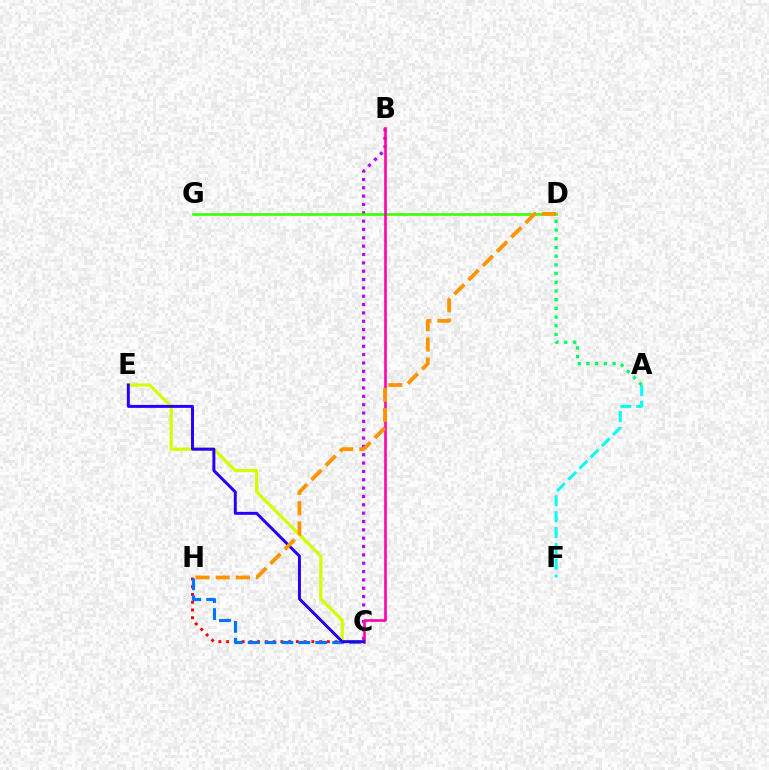{('A', 'F'): [{'color': '#00fff6', 'line_style': 'dashed', 'thickness': 2.15}], ('B', 'C'): [{'color': '#b900ff', 'line_style': 'dotted', 'thickness': 2.27}, {'color': '#ff00ac', 'line_style': 'solid', 'thickness': 1.87}], ('C', 'H'): [{'color': '#ff0000', 'line_style': 'dotted', 'thickness': 2.11}, {'color': '#0074ff', 'line_style': 'dashed', 'thickness': 2.29}], ('D', 'G'): [{'color': '#3dff00', 'line_style': 'solid', 'thickness': 1.9}], ('C', 'E'): [{'color': '#d1ff00', 'line_style': 'solid', 'thickness': 2.31}, {'color': '#2500ff', 'line_style': 'solid', 'thickness': 2.13}], ('A', 'D'): [{'color': '#00ff5c', 'line_style': 'dotted', 'thickness': 2.37}], ('D', 'H'): [{'color': '#ff9400', 'line_style': 'dashed', 'thickness': 2.74}]}